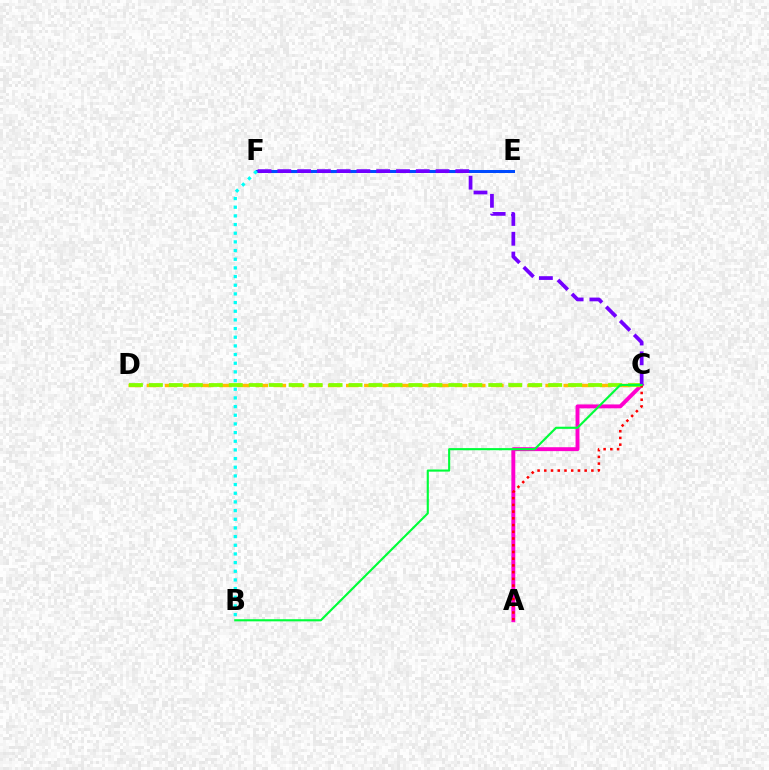{('A', 'C'): [{'color': '#ff00cf', 'line_style': 'solid', 'thickness': 2.81}, {'color': '#ff0000', 'line_style': 'dotted', 'thickness': 1.83}], ('C', 'D'): [{'color': '#ffbd00', 'line_style': 'dashed', 'thickness': 2.46}, {'color': '#84ff00', 'line_style': 'dashed', 'thickness': 2.71}], ('E', 'F'): [{'color': '#004bff', 'line_style': 'solid', 'thickness': 2.16}], ('C', 'F'): [{'color': '#7200ff', 'line_style': 'dashed', 'thickness': 2.69}], ('B', 'C'): [{'color': '#00ff39', 'line_style': 'solid', 'thickness': 1.53}], ('B', 'F'): [{'color': '#00fff6', 'line_style': 'dotted', 'thickness': 2.35}]}